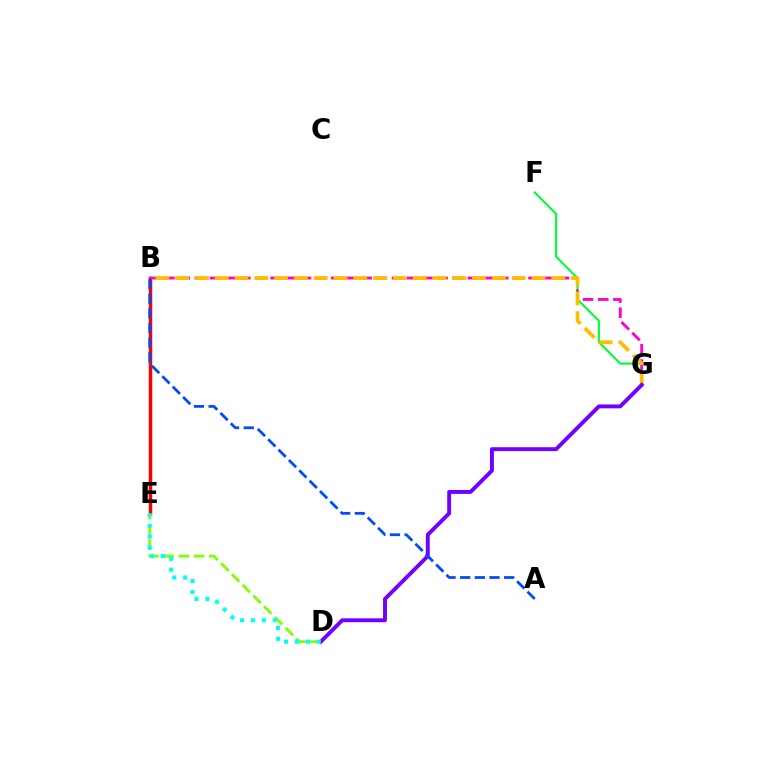{('B', 'E'): [{'color': '#ff0000', 'line_style': 'solid', 'thickness': 2.51}], ('F', 'G'): [{'color': '#00ff39', 'line_style': 'solid', 'thickness': 1.53}], ('B', 'G'): [{'color': '#ff00cf', 'line_style': 'dashed', 'thickness': 2.06}, {'color': '#ffbd00', 'line_style': 'dashed', 'thickness': 2.69}], ('D', 'E'): [{'color': '#84ff00', 'line_style': 'dashed', 'thickness': 2.06}, {'color': '#00fff6', 'line_style': 'dotted', 'thickness': 2.96}], ('D', 'G'): [{'color': '#7200ff', 'line_style': 'solid', 'thickness': 2.82}], ('A', 'B'): [{'color': '#004bff', 'line_style': 'dashed', 'thickness': 1.99}]}